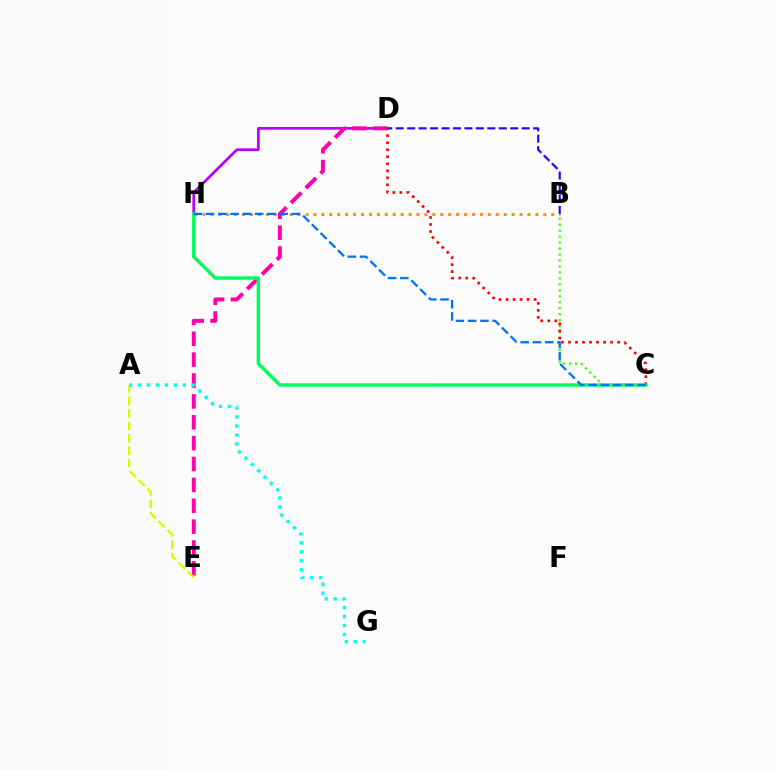{('B', 'C'): [{'color': '#3dff00', 'line_style': 'dotted', 'thickness': 1.62}], ('B', 'H'): [{'color': '#ff9400', 'line_style': 'dotted', 'thickness': 2.15}], ('D', 'H'): [{'color': '#b900ff', 'line_style': 'solid', 'thickness': 1.97}], ('D', 'E'): [{'color': '#ff00ac', 'line_style': 'dashed', 'thickness': 2.84}], ('A', 'E'): [{'color': '#d1ff00', 'line_style': 'dashed', 'thickness': 1.69}], ('C', 'D'): [{'color': '#ff0000', 'line_style': 'dotted', 'thickness': 1.91}], ('C', 'H'): [{'color': '#00ff5c', 'line_style': 'solid', 'thickness': 2.47}, {'color': '#0074ff', 'line_style': 'dashed', 'thickness': 1.67}], ('A', 'G'): [{'color': '#00fff6', 'line_style': 'dotted', 'thickness': 2.44}], ('B', 'D'): [{'color': '#2500ff', 'line_style': 'dashed', 'thickness': 1.56}]}